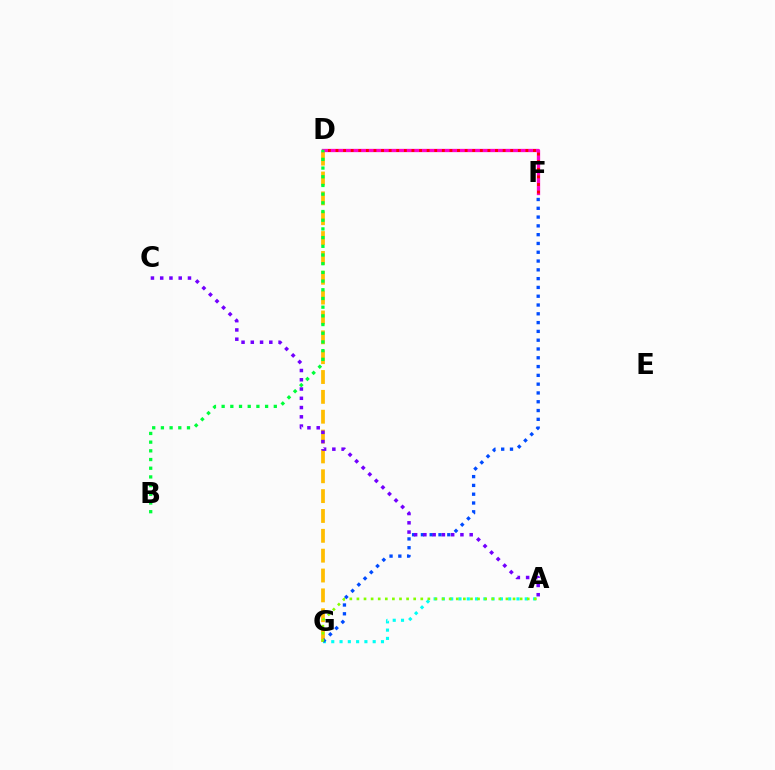{('A', 'G'): [{'color': '#00fff6', 'line_style': 'dotted', 'thickness': 2.25}, {'color': '#84ff00', 'line_style': 'dotted', 'thickness': 1.93}], ('D', 'G'): [{'color': '#ffbd00', 'line_style': 'dashed', 'thickness': 2.7}], ('F', 'G'): [{'color': '#004bff', 'line_style': 'dotted', 'thickness': 2.39}], ('D', 'F'): [{'color': '#ff00cf', 'line_style': 'solid', 'thickness': 2.37}, {'color': '#ff0000', 'line_style': 'dotted', 'thickness': 2.06}], ('A', 'C'): [{'color': '#7200ff', 'line_style': 'dotted', 'thickness': 2.52}], ('B', 'D'): [{'color': '#00ff39', 'line_style': 'dotted', 'thickness': 2.36}]}